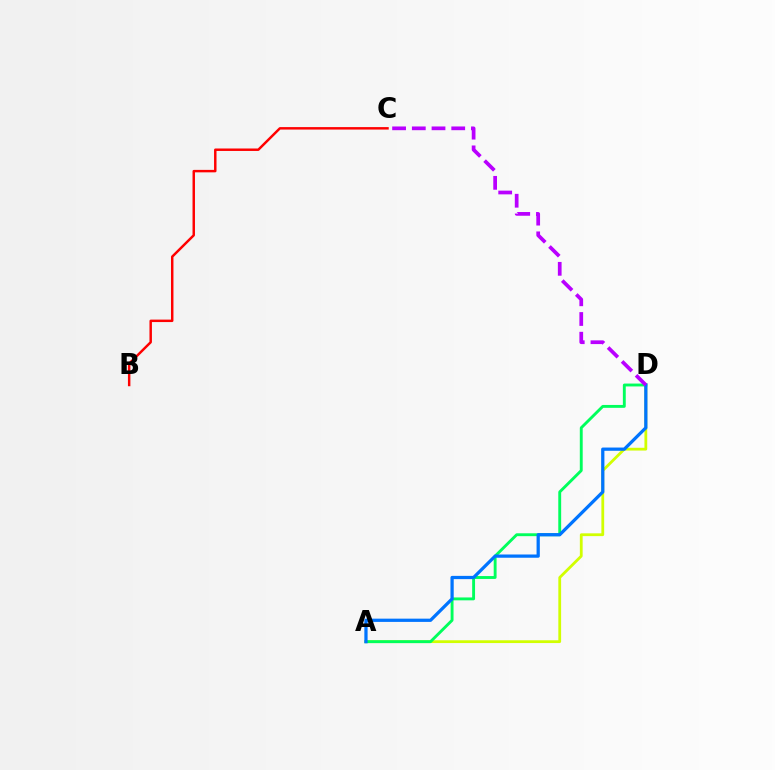{('A', 'D'): [{'color': '#d1ff00', 'line_style': 'solid', 'thickness': 2.0}, {'color': '#00ff5c', 'line_style': 'solid', 'thickness': 2.08}, {'color': '#0074ff', 'line_style': 'solid', 'thickness': 2.34}], ('B', 'C'): [{'color': '#ff0000', 'line_style': 'solid', 'thickness': 1.77}], ('C', 'D'): [{'color': '#b900ff', 'line_style': 'dashed', 'thickness': 2.68}]}